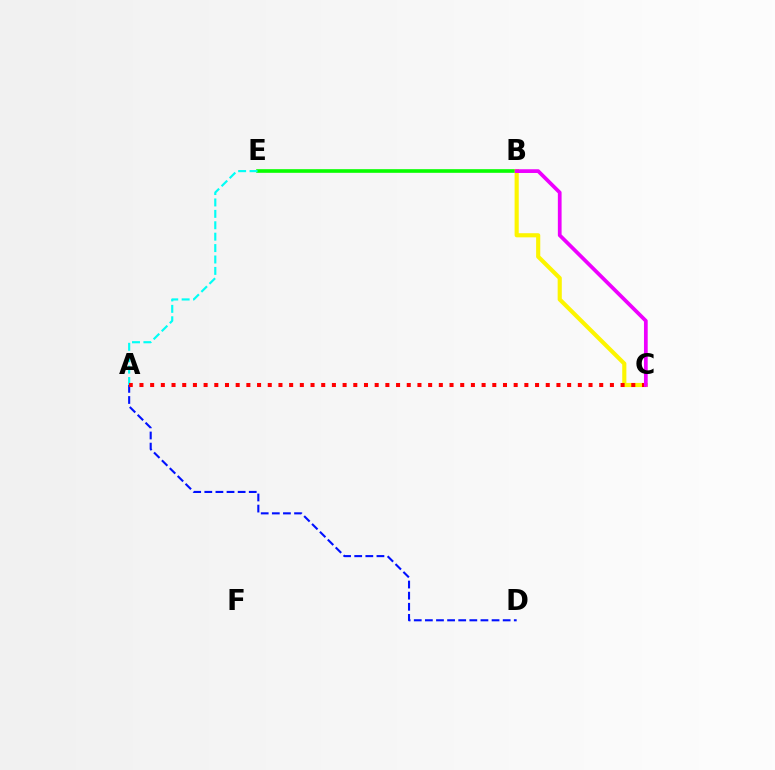{('B', 'E'): [{'color': '#08ff00', 'line_style': 'solid', 'thickness': 2.61}], ('A', 'E'): [{'color': '#00fff6', 'line_style': 'dashed', 'thickness': 1.55}], ('A', 'D'): [{'color': '#0010ff', 'line_style': 'dashed', 'thickness': 1.51}], ('B', 'C'): [{'color': '#fcf500', 'line_style': 'solid', 'thickness': 2.98}, {'color': '#ee00ff', 'line_style': 'solid', 'thickness': 2.69}], ('A', 'C'): [{'color': '#ff0000', 'line_style': 'dotted', 'thickness': 2.91}]}